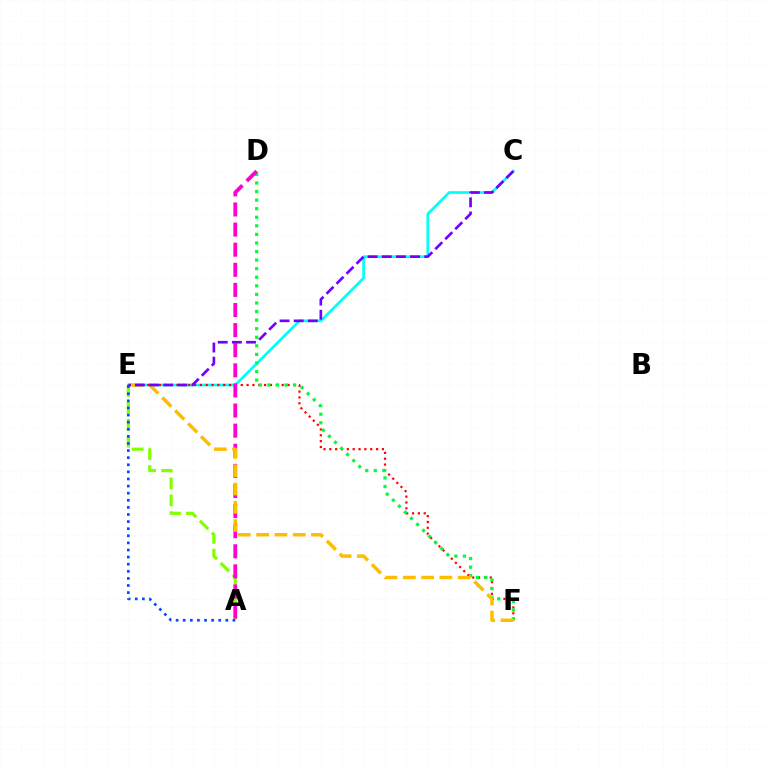{('C', 'E'): [{'color': '#00fff6', 'line_style': 'solid', 'thickness': 1.91}, {'color': '#7200ff', 'line_style': 'dashed', 'thickness': 1.92}], ('E', 'F'): [{'color': '#ff0000', 'line_style': 'dotted', 'thickness': 1.59}, {'color': '#ffbd00', 'line_style': 'dashed', 'thickness': 2.48}], ('A', 'E'): [{'color': '#84ff00', 'line_style': 'dashed', 'thickness': 2.3}, {'color': '#004bff', 'line_style': 'dotted', 'thickness': 1.93}], ('D', 'F'): [{'color': '#00ff39', 'line_style': 'dotted', 'thickness': 2.33}], ('A', 'D'): [{'color': '#ff00cf', 'line_style': 'dashed', 'thickness': 2.73}]}